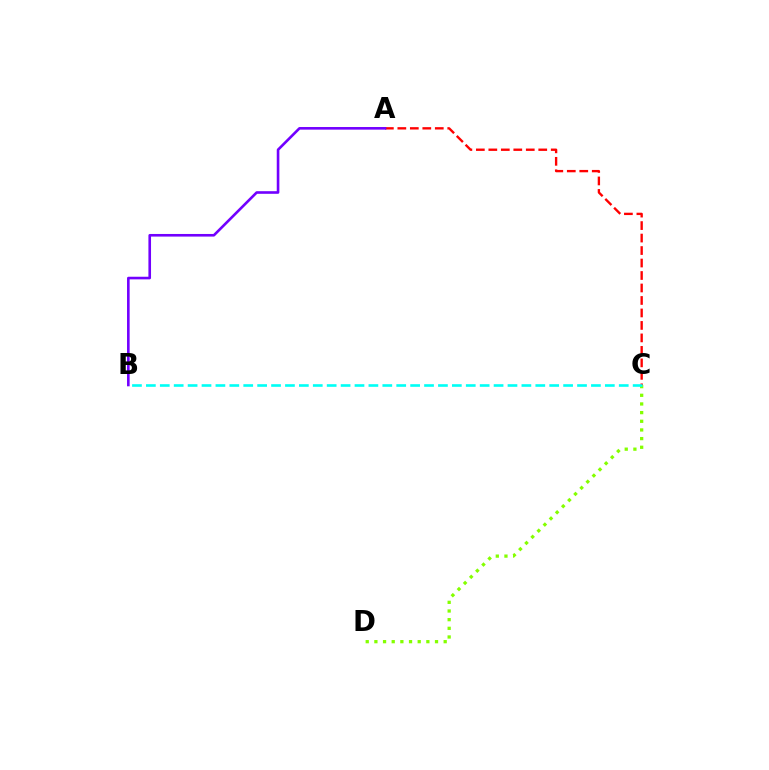{('A', 'C'): [{'color': '#ff0000', 'line_style': 'dashed', 'thickness': 1.7}], ('C', 'D'): [{'color': '#84ff00', 'line_style': 'dotted', 'thickness': 2.35}], ('A', 'B'): [{'color': '#7200ff', 'line_style': 'solid', 'thickness': 1.88}], ('B', 'C'): [{'color': '#00fff6', 'line_style': 'dashed', 'thickness': 1.89}]}